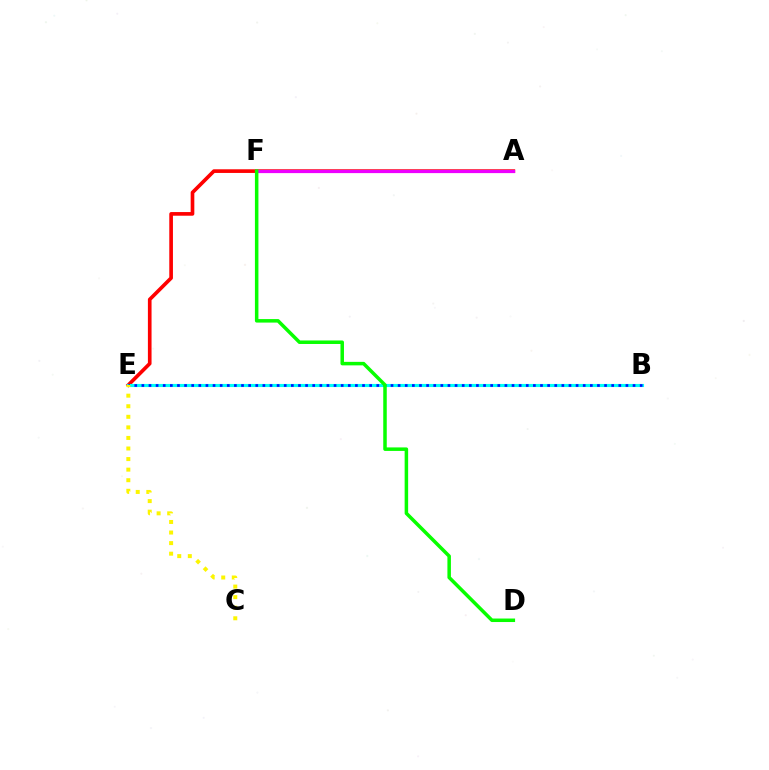{('A', 'E'): [{'color': '#ff0000', 'line_style': 'solid', 'thickness': 2.63}], ('B', 'E'): [{'color': '#00fff6', 'line_style': 'solid', 'thickness': 2.24}, {'color': '#0010ff', 'line_style': 'dotted', 'thickness': 1.93}], ('A', 'F'): [{'color': '#ee00ff', 'line_style': 'solid', 'thickness': 2.32}], ('D', 'F'): [{'color': '#08ff00', 'line_style': 'solid', 'thickness': 2.53}], ('C', 'E'): [{'color': '#fcf500', 'line_style': 'dotted', 'thickness': 2.87}]}